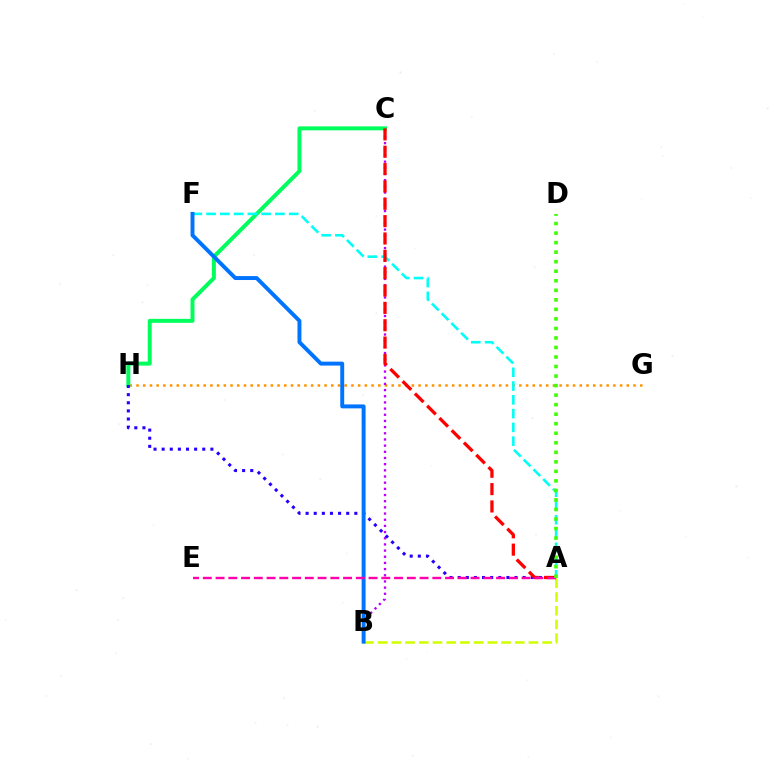{('G', 'H'): [{'color': '#ff9400', 'line_style': 'dotted', 'thickness': 1.82}], ('B', 'C'): [{'color': '#b900ff', 'line_style': 'dotted', 'thickness': 1.68}], ('C', 'H'): [{'color': '#00ff5c', 'line_style': 'solid', 'thickness': 2.86}], ('A', 'H'): [{'color': '#2500ff', 'line_style': 'dotted', 'thickness': 2.21}], ('A', 'F'): [{'color': '#00fff6', 'line_style': 'dashed', 'thickness': 1.87}], ('A', 'B'): [{'color': '#d1ff00', 'line_style': 'dashed', 'thickness': 1.86}], ('B', 'F'): [{'color': '#0074ff', 'line_style': 'solid', 'thickness': 2.83}], ('A', 'C'): [{'color': '#ff0000', 'line_style': 'dashed', 'thickness': 2.36}], ('A', 'E'): [{'color': '#ff00ac', 'line_style': 'dashed', 'thickness': 1.73}], ('A', 'D'): [{'color': '#3dff00', 'line_style': 'dotted', 'thickness': 2.59}]}